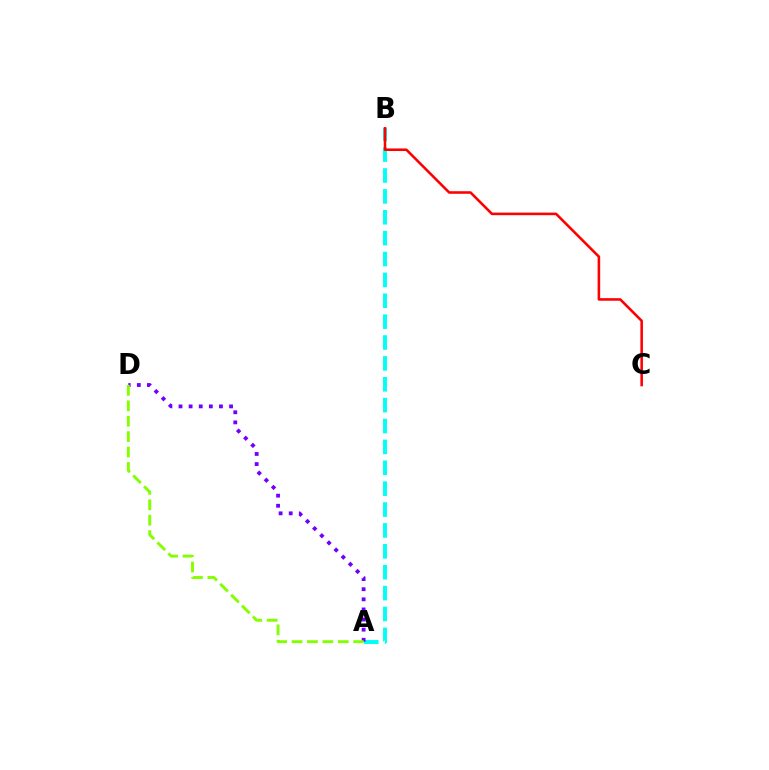{('A', 'B'): [{'color': '#00fff6', 'line_style': 'dashed', 'thickness': 2.84}], ('A', 'D'): [{'color': '#7200ff', 'line_style': 'dotted', 'thickness': 2.75}, {'color': '#84ff00', 'line_style': 'dashed', 'thickness': 2.09}], ('B', 'C'): [{'color': '#ff0000', 'line_style': 'solid', 'thickness': 1.85}]}